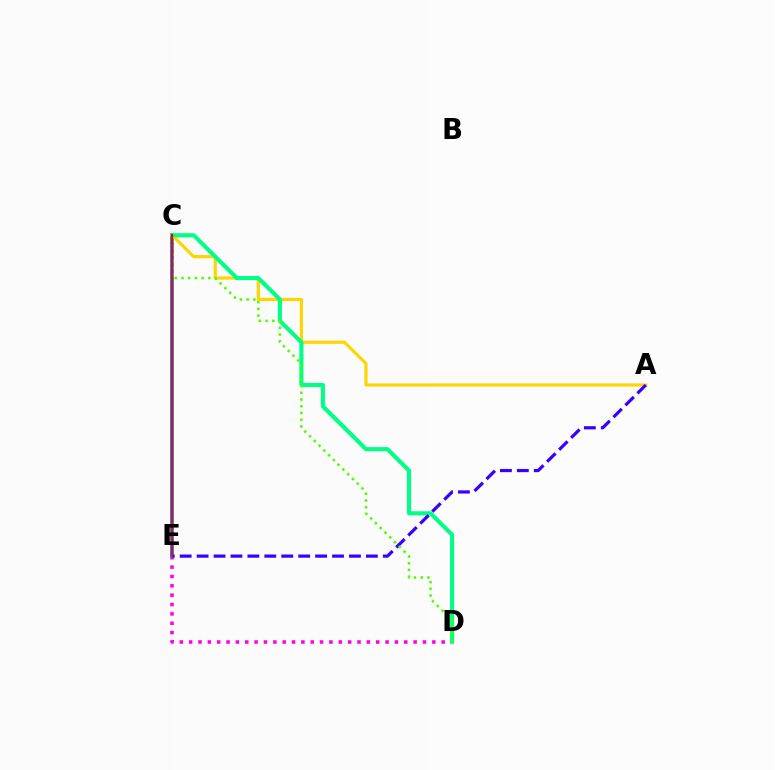{('D', 'E'): [{'color': '#ff00ed', 'line_style': 'dotted', 'thickness': 2.54}], ('C', 'E'): [{'color': '#009eff', 'line_style': 'solid', 'thickness': 2.88}, {'color': '#ff0000', 'line_style': 'solid', 'thickness': 1.56}], ('A', 'C'): [{'color': '#ffd500', 'line_style': 'solid', 'thickness': 2.27}], ('C', 'D'): [{'color': '#00ff86', 'line_style': 'solid', 'thickness': 2.97}, {'color': '#4fff00', 'line_style': 'dotted', 'thickness': 1.83}], ('A', 'E'): [{'color': '#3700ff', 'line_style': 'dashed', 'thickness': 2.3}]}